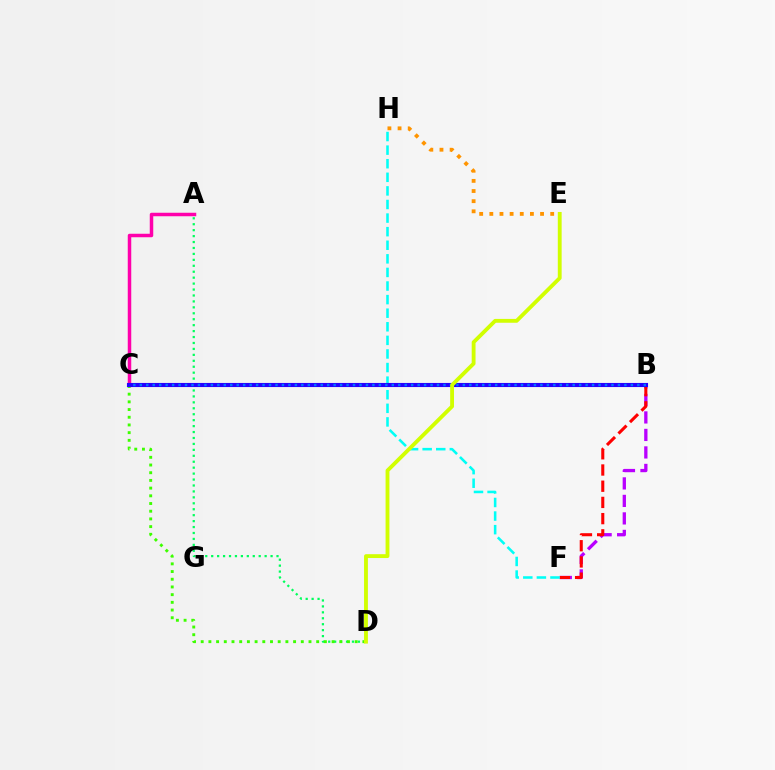{('E', 'H'): [{'color': '#ff9400', 'line_style': 'dotted', 'thickness': 2.76}], ('B', 'F'): [{'color': '#b900ff', 'line_style': 'dashed', 'thickness': 2.38}, {'color': '#ff0000', 'line_style': 'dashed', 'thickness': 2.2}], ('F', 'H'): [{'color': '#00fff6', 'line_style': 'dashed', 'thickness': 1.85}], ('A', 'C'): [{'color': '#ff00ac', 'line_style': 'solid', 'thickness': 2.52}], ('A', 'D'): [{'color': '#00ff5c', 'line_style': 'dotted', 'thickness': 1.61}], ('C', 'D'): [{'color': '#3dff00', 'line_style': 'dotted', 'thickness': 2.09}], ('B', 'C'): [{'color': '#2500ff', 'line_style': 'solid', 'thickness': 2.96}, {'color': '#0074ff', 'line_style': 'dotted', 'thickness': 1.76}], ('D', 'E'): [{'color': '#d1ff00', 'line_style': 'solid', 'thickness': 2.77}]}